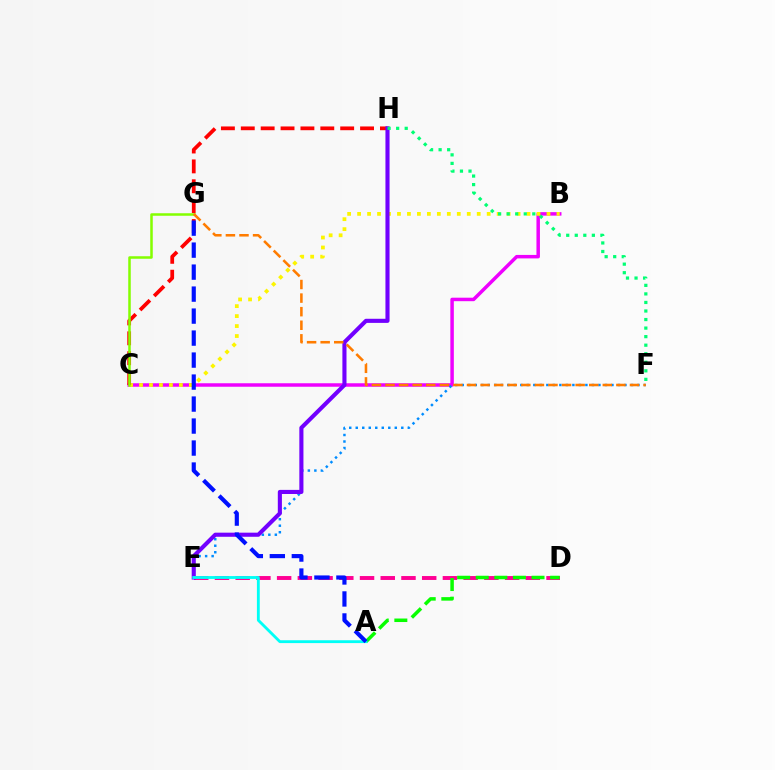{('D', 'E'): [{'color': '#ff0094', 'line_style': 'dashed', 'thickness': 2.82}], ('A', 'D'): [{'color': '#08ff00', 'line_style': 'dashed', 'thickness': 2.53}], ('B', 'C'): [{'color': '#ee00ff', 'line_style': 'solid', 'thickness': 2.51}, {'color': '#fcf500', 'line_style': 'dotted', 'thickness': 2.71}], ('E', 'F'): [{'color': '#008cff', 'line_style': 'dotted', 'thickness': 1.77}], ('C', 'H'): [{'color': '#ff0000', 'line_style': 'dashed', 'thickness': 2.7}], ('E', 'H'): [{'color': '#7200ff', 'line_style': 'solid', 'thickness': 2.96}], ('C', 'G'): [{'color': '#84ff00', 'line_style': 'solid', 'thickness': 1.81}], ('A', 'E'): [{'color': '#00fff6', 'line_style': 'solid', 'thickness': 2.04}], ('F', 'H'): [{'color': '#00ff74', 'line_style': 'dotted', 'thickness': 2.32}], ('A', 'G'): [{'color': '#0010ff', 'line_style': 'dashed', 'thickness': 2.99}], ('F', 'G'): [{'color': '#ff7c00', 'line_style': 'dashed', 'thickness': 1.84}]}